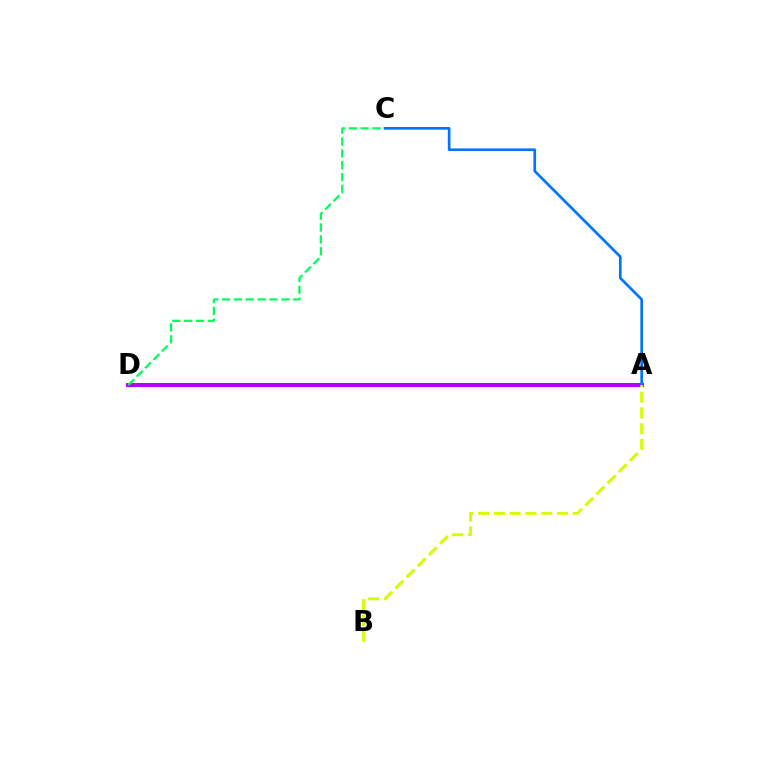{('A', 'D'): [{'color': '#ff0000', 'line_style': 'solid', 'thickness': 2.26}, {'color': '#b900ff', 'line_style': 'solid', 'thickness': 2.86}], ('C', 'D'): [{'color': '#00ff5c', 'line_style': 'dashed', 'thickness': 1.61}], ('A', 'C'): [{'color': '#0074ff', 'line_style': 'solid', 'thickness': 1.91}], ('A', 'B'): [{'color': '#d1ff00', 'line_style': 'dashed', 'thickness': 2.14}]}